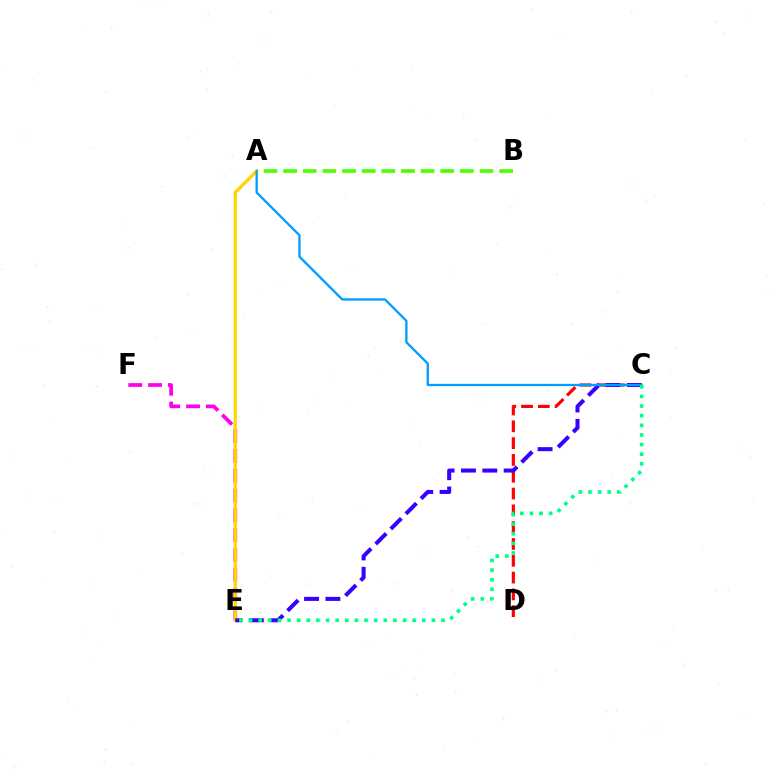{('E', 'F'): [{'color': '#ff00ed', 'line_style': 'dashed', 'thickness': 2.69}], ('C', 'D'): [{'color': '#ff0000', 'line_style': 'dashed', 'thickness': 2.28}], ('A', 'E'): [{'color': '#ffd500', 'line_style': 'solid', 'thickness': 2.34}], ('C', 'E'): [{'color': '#3700ff', 'line_style': 'dashed', 'thickness': 2.9}, {'color': '#00ff86', 'line_style': 'dotted', 'thickness': 2.61}], ('A', 'C'): [{'color': '#009eff', 'line_style': 'solid', 'thickness': 1.66}], ('A', 'B'): [{'color': '#4fff00', 'line_style': 'dashed', 'thickness': 2.67}]}